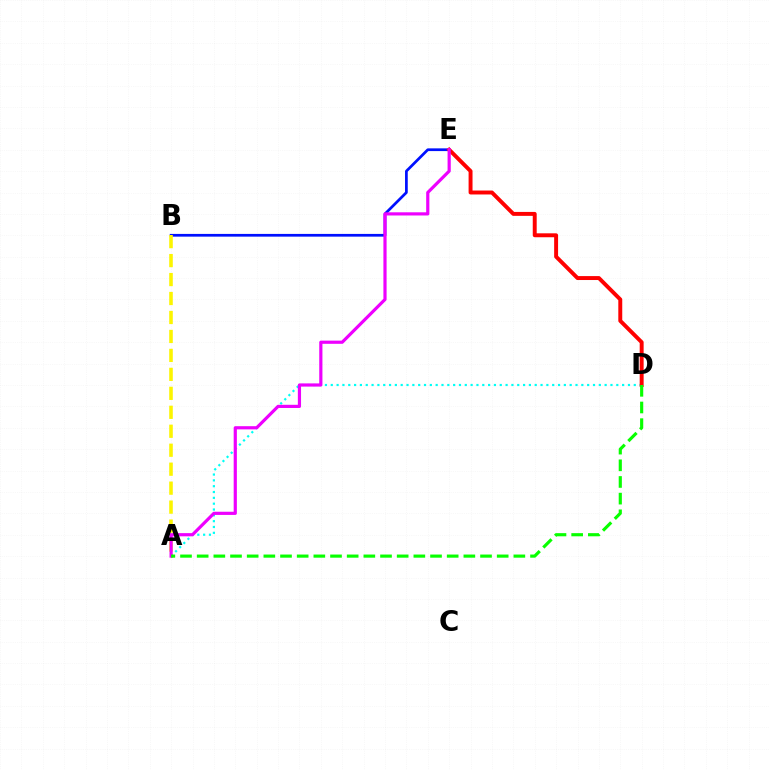{('B', 'E'): [{'color': '#0010ff', 'line_style': 'solid', 'thickness': 1.96}], ('A', 'D'): [{'color': '#00fff6', 'line_style': 'dotted', 'thickness': 1.58}, {'color': '#08ff00', 'line_style': 'dashed', 'thickness': 2.26}], ('D', 'E'): [{'color': '#ff0000', 'line_style': 'solid', 'thickness': 2.83}], ('A', 'B'): [{'color': '#fcf500', 'line_style': 'dashed', 'thickness': 2.58}], ('A', 'E'): [{'color': '#ee00ff', 'line_style': 'solid', 'thickness': 2.29}]}